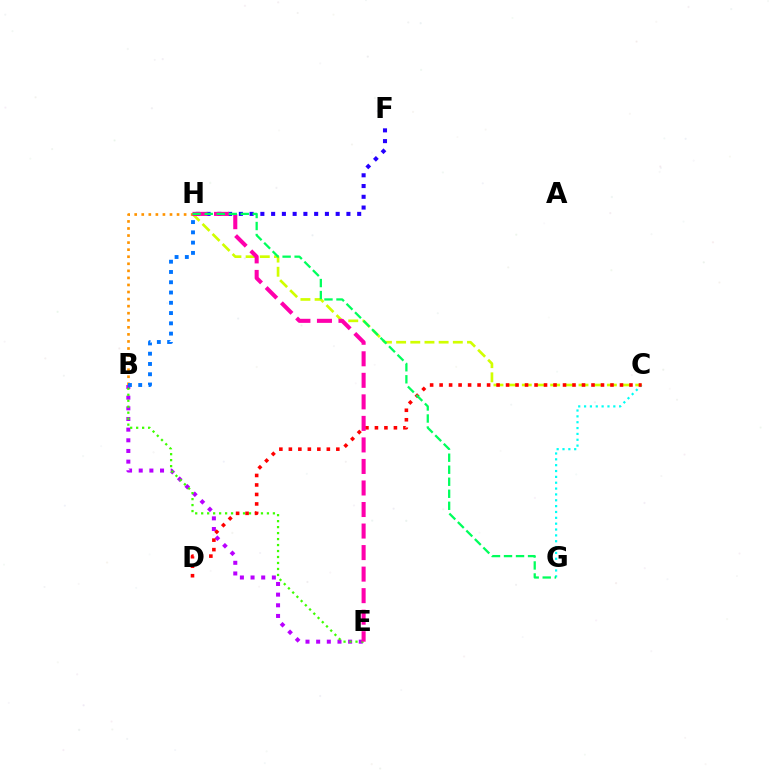{('C', 'G'): [{'color': '#00fff6', 'line_style': 'dotted', 'thickness': 1.59}], ('C', 'H'): [{'color': '#d1ff00', 'line_style': 'dashed', 'thickness': 1.93}], ('B', 'E'): [{'color': '#b900ff', 'line_style': 'dotted', 'thickness': 2.9}, {'color': '#3dff00', 'line_style': 'dotted', 'thickness': 1.62}], ('C', 'D'): [{'color': '#ff0000', 'line_style': 'dotted', 'thickness': 2.58}], ('B', 'H'): [{'color': '#ff9400', 'line_style': 'dotted', 'thickness': 1.92}, {'color': '#0074ff', 'line_style': 'dotted', 'thickness': 2.79}], ('F', 'H'): [{'color': '#2500ff', 'line_style': 'dotted', 'thickness': 2.92}], ('E', 'H'): [{'color': '#ff00ac', 'line_style': 'dashed', 'thickness': 2.93}], ('G', 'H'): [{'color': '#00ff5c', 'line_style': 'dashed', 'thickness': 1.63}]}